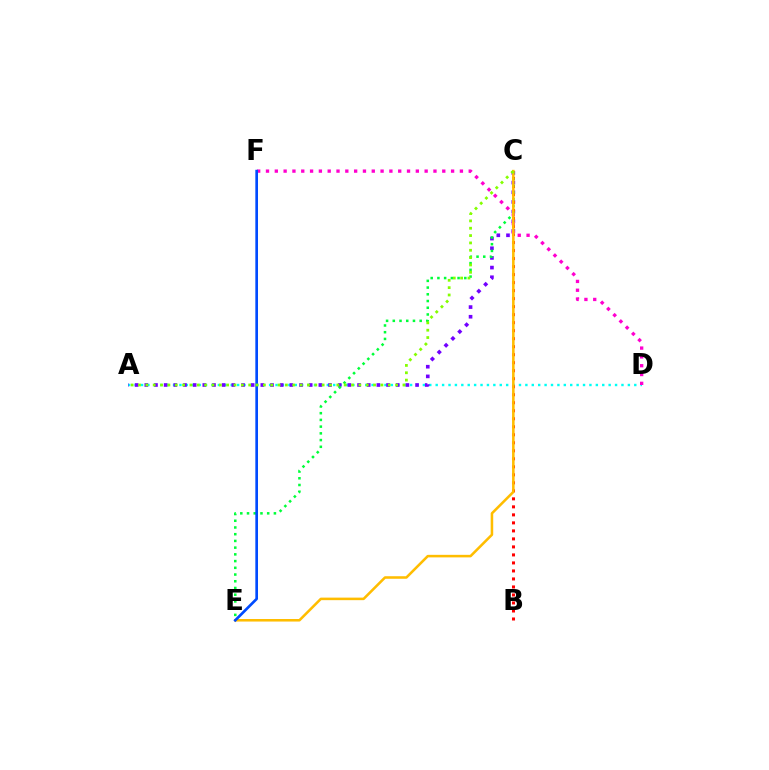{('A', 'D'): [{'color': '#00fff6', 'line_style': 'dotted', 'thickness': 1.74}], ('A', 'C'): [{'color': '#7200ff', 'line_style': 'dotted', 'thickness': 2.63}, {'color': '#84ff00', 'line_style': 'dotted', 'thickness': 2.0}], ('B', 'C'): [{'color': '#ff0000', 'line_style': 'dotted', 'thickness': 2.18}], ('C', 'E'): [{'color': '#00ff39', 'line_style': 'dotted', 'thickness': 1.83}, {'color': '#ffbd00', 'line_style': 'solid', 'thickness': 1.84}], ('D', 'F'): [{'color': '#ff00cf', 'line_style': 'dotted', 'thickness': 2.39}], ('E', 'F'): [{'color': '#004bff', 'line_style': 'solid', 'thickness': 1.92}]}